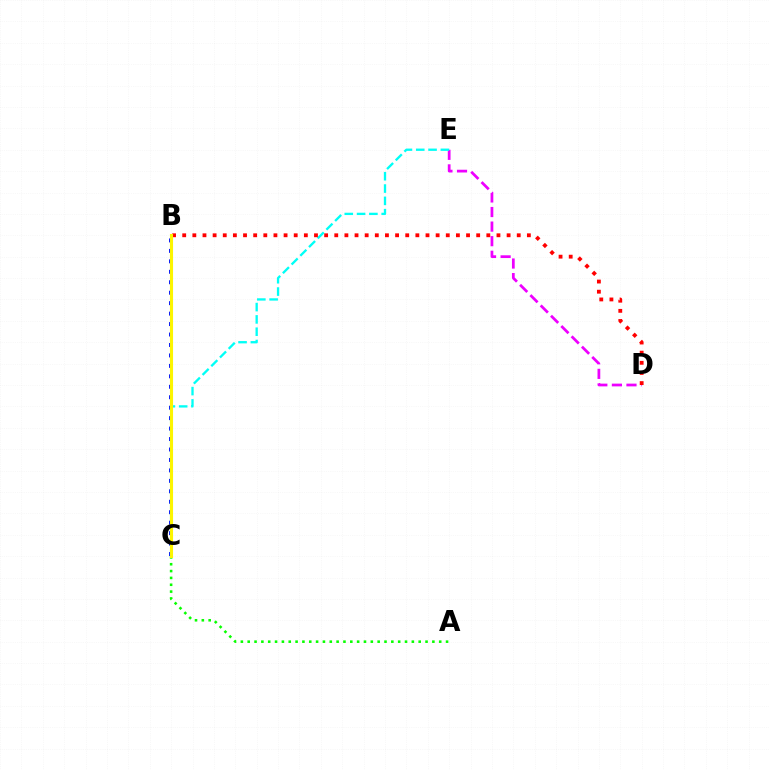{('B', 'C'): [{'color': '#0010ff', 'line_style': 'dotted', 'thickness': 2.84}, {'color': '#fcf500', 'line_style': 'solid', 'thickness': 2.24}], ('D', 'E'): [{'color': '#ee00ff', 'line_style': 'dashed', 'thickness': 1.98}], ('C', 'E'): [{'color': '#00fff6', 'line_style': 'dashed', 'thickness': 1.67}], ('B', 'D'): [{'color': '#ff0000', 'line_style': 'dotted', 'thickness': 2.75}], ('A', 'C'): [{'color': '#08ff00', 'line_style': 'dotted', 'thickness': 1.86}]}